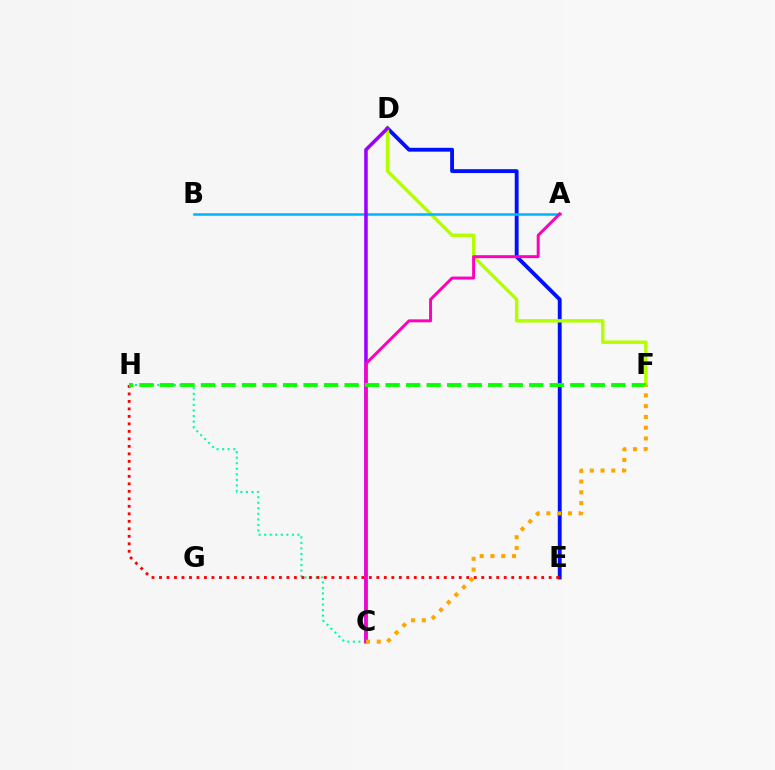{('D', 'E'): [{'color': '#0010ff', 'line_style': 'solid', 'thickness': 2.78}], ('D', 'F'): [{'color': '#b3ff00', 'line_style': 'solid', 'thickness': 2.47}], ('C', 'H'): [{'color': '#00ff9d', 'line_style': 'dotted', 'thickness': 1.51}], ('A', 'B'): [{'color': '#00b5ff', 'line_style': 'solid', 'thickness': 1.81}], ('C', 'D'): [{'color': '#9b00ff', 'line_style': 'solid', 'thickness': 2.54}], ('E', 'H'): [{'color': '#ff0000', 'line_style': 'dotted', 'thickness': 2.04}], ('A', 'C'): [{'color': '#ff00bd', 'line_style': 'solid', 'thickness': 2.13}], ('F', 'H'): [{'color': '#08ff00', 'line_style': 'dashed', 'thickness': 2.79}], ('C', 'F'): [{'color': '#ffa500', 'line_style': 'dotted', 'thickness': 2.93}]}